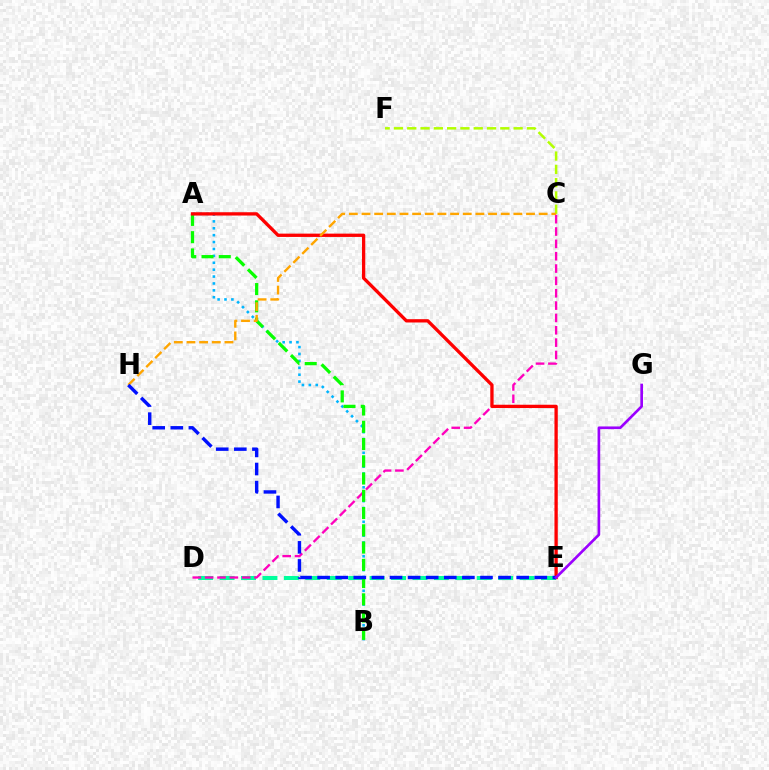{('A', 'B'): [{'color': '#00b5ff', 'line_style': 'dotted', 'thickness': 1.87}, {'color': '#08ff00', 'line_style': 'dashed', 'thickness': 2.34}], ('D', 'E'): [{'color': '#00ff9d', 'line_style': 'dashed', 'thickness': 2.91}], ('C', 'D'): [{'color': '#ff00bd', 'line_style': 'dashed', 'thickness': 1.68}], ('C', 'F'): [{'color': '#b3ff00', 'line_style': 'dashed', 'thickness': 1.81}], ('A', 'E'): [{'color': '#ff0000', 'line_style': 'solid', 'thickness': 2.38}], ('C', 'H'): [{'color': '#ffa500', 'line_style': 'dashed', 'thickness': 1.72}], ('E', 'H'): [{'color': '#0010ff', 'line_style': 'dashed', 'thickness': 2.46}], ('E', 'G'): [{'color': '#9b00ff', 'line_style': 'solid', 'thickness': 1.92}]}